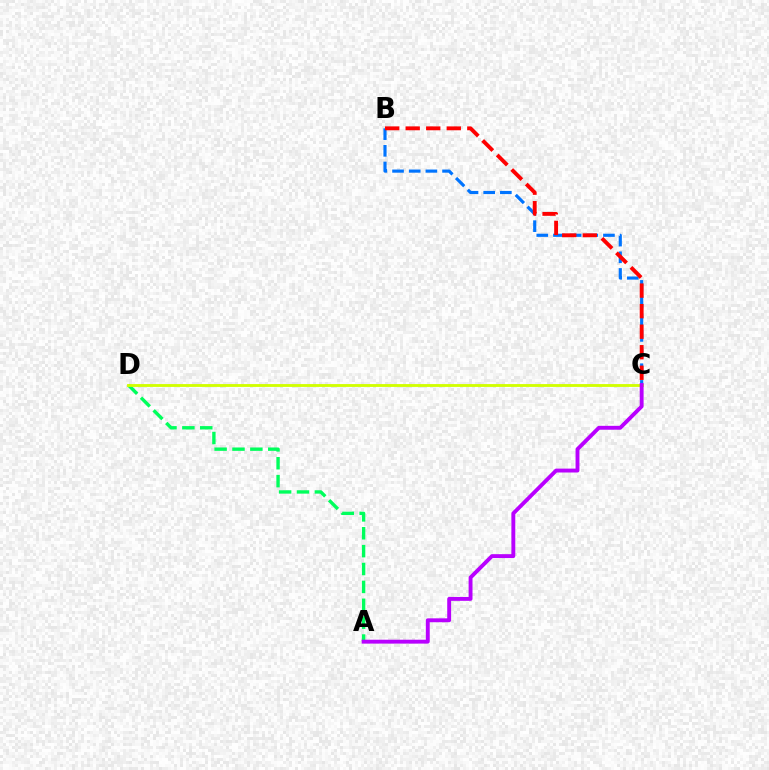{('B', 'C'): [{'color': '#0074ff', 'line_style': 'dashed', 'thickness': 2.26}, {'color': '#ff0000', 'line_style': 'dashed', 'thickness': 2.79}], ('A', 'D'): [{'color': '#00ff5c', 'line_style': 'dashed', 'thickness': 2.43}], ('C', 'D'): [{'color': '#d1ff00', 'line_style': 'solid', 'thickness': 2.05}], ('A', 'C'): [{'color': '#b900ff', 'line_style': 'solid', 'thickness': 2.8}]}